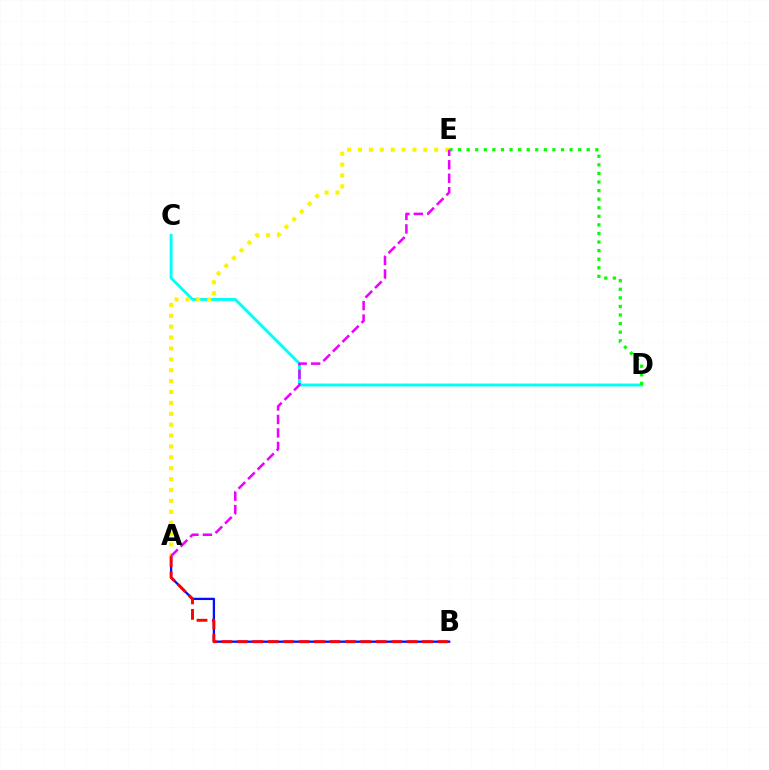{('A', 'B'): [{'color': '#0010ff', 'line_style': 'solid', 'thickness': 1.65}, {'color': '#ff0000', 'line_style': 'dashed', 'thickness': 2.1}], ('C', 'D'): [{'color': '#00fff6', 'line_style': 'solid', 'thickness': 2.09}], ('D', 'E'): [{'color': '#08ff00', 'line_style': 'dotted', 'thickness': 2.33}], ('A', 'E'): [{'color': '#fcf500', 'line_style': 'dotted', 'thickness': 2.96}, {'color': '#ee00ff', 'line_style': 'dashed', 'thickness': 1.83}]}